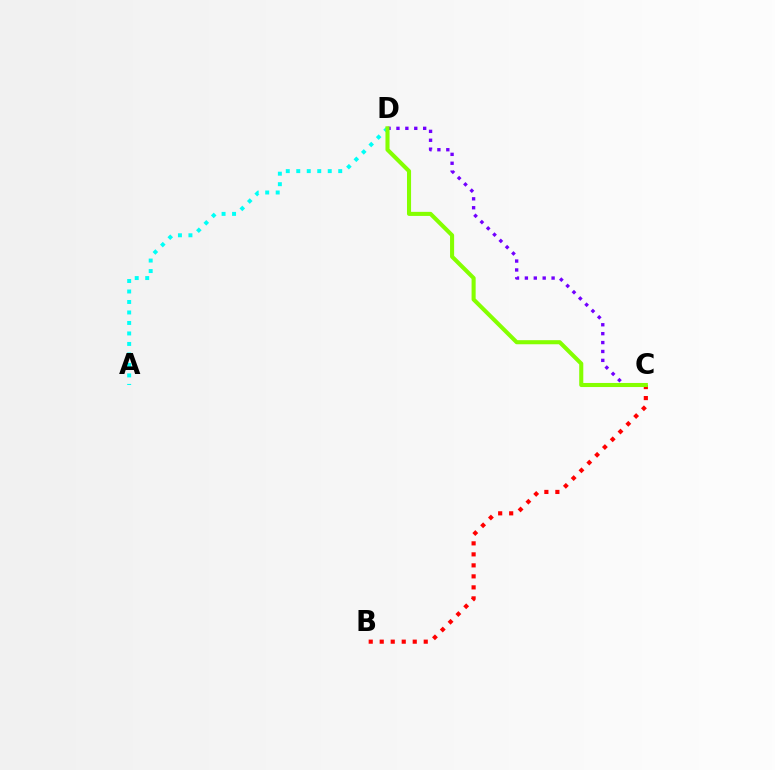{('C', 'D'): [{'color': '#7200ff', 'line_style': 'dotted', 'thickness': 2.42}, {'color': '#84ff00', 'line_style': 'solid', 'thickness': 2.93}], ('B', 'C'): [{'color': '#ff0000', 'line_style': 'dotted', 'thickness': 2.99}], ('A', 'D'): [{'color': '#00fff6', 'line_style': 'dotted', 'thickness': 2.85}]}